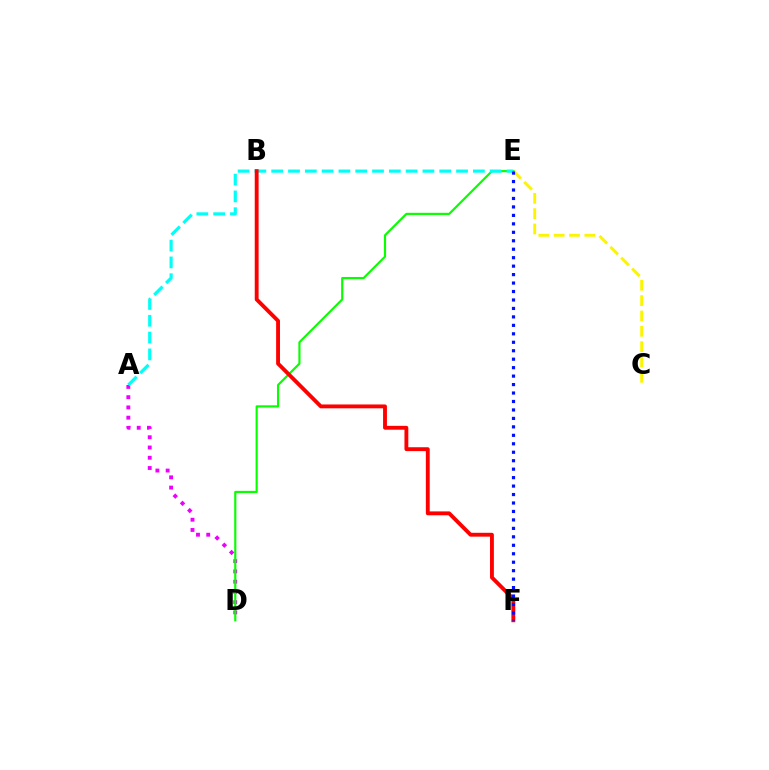{('C', 'E'): [{'color': '#fcf500', 'line_style': 'dashed', 'thickness': 2.09}], ('A', 'D'): [{'color': '#ee00ff', 'line_style': 'dotted', 'thickness': 2.78}], ('D', 'E'): [{'color': '#08ff00', 'line_style': 'solid', 'thickness': 1.56}], ('A', 'E'): [{'color': '#00fff6', 'line_style': 'dashed', 'thickness': 2.28}], ('B', 'F'): [{'color': '#ff0000', 'line_style': 'solid', 'thickness': 2.78}], ('E', 'F'): [{'color': '#0010ff', 'line_style': 'dotted', 'thickness': 2.3}]}